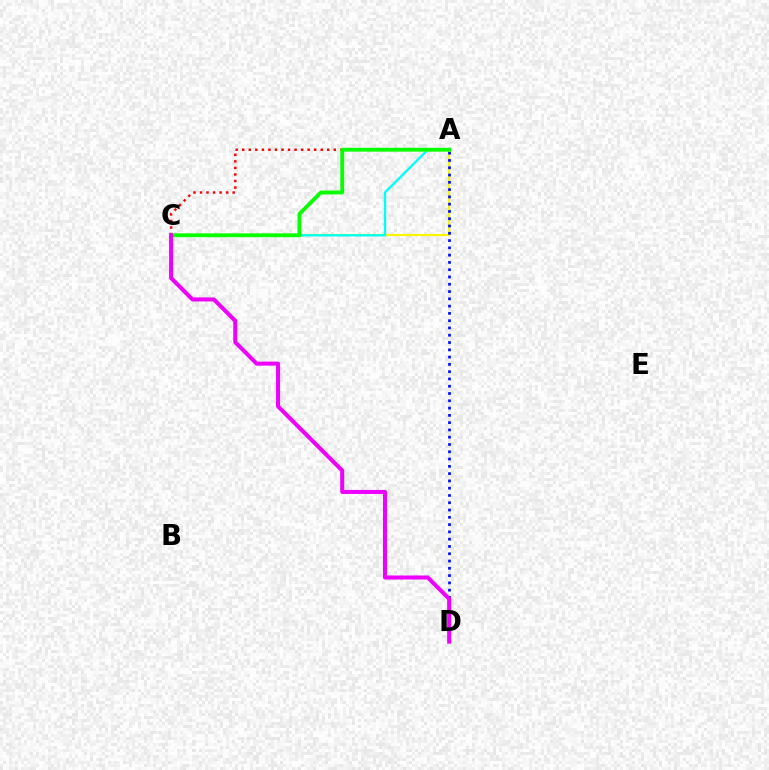{('A', 'C'): [{'color': '#fcf500', 'line_style': 'solid', 'thickness': 1.58}, {'color': '#ff0000', 'line_style': 'dotted', 'thickness': 1.78}, {'color': '#00fff6', 'line_style': 'solid', 'thickness': 1.68}, {'color': '#08ff00', 'line_style': 'solid', 'thickness': 2.77}], ('A', 'D'): [{'color': '#0010ff', 'line_style': 'dotted', 'thickness': 1.98}], ('C', 'D'): [{'color': '#ee00ff', 'line_style': 'solid', 'thickness': 2.91}]}